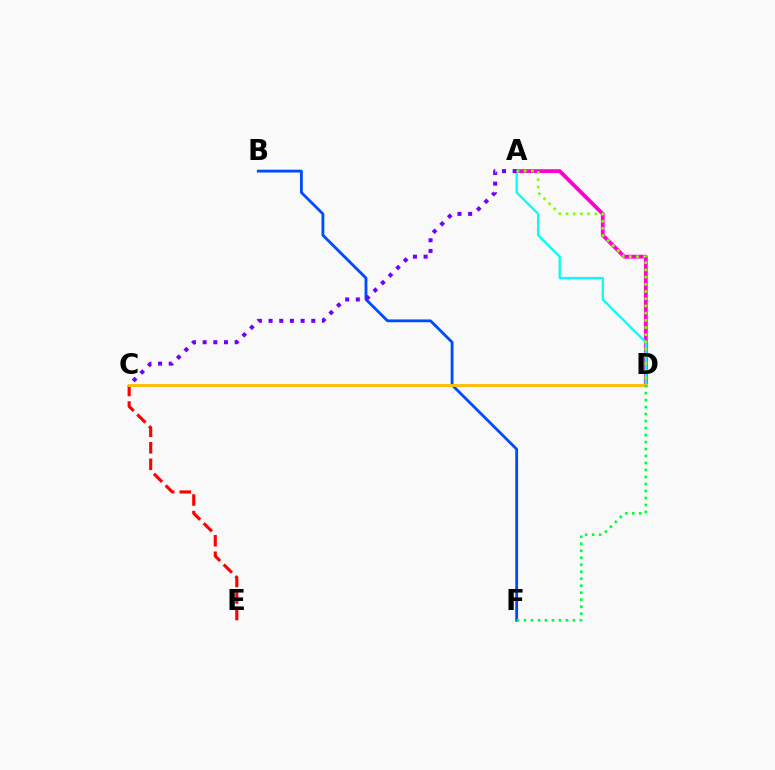{('A', 'D'): [{'color': '#ff00cf', 'line_style': 'solid', 'thickness': 2.75}, {'color': '#00fff6', 'line_style': 'solid', 'thickness': 1.64}, {'color': '#84ff00', 'line_style': 'dotted', 'thickness': 1.95}], ('C', 'E'): [{'color': '#ff0000', 'line_style': 'dashed', 'thickness': 2.25}], ('B', 'F'): [{'color': '#004bff', 'line_style': 'solid', 'thickness': 2.03}], ('A', 'C'): [{'color': '#7200ff', 'line_style': 'dotted', 'thickness': 2.9}], ('C', 'D'): [{'color': '#ffbd00', 'line_style': 'solid', 'thickness': 2.06}], ('D', 'F'): [{'color': '#00ff39', 'line_style': 'dotted', 'thickness': 1.9}]}